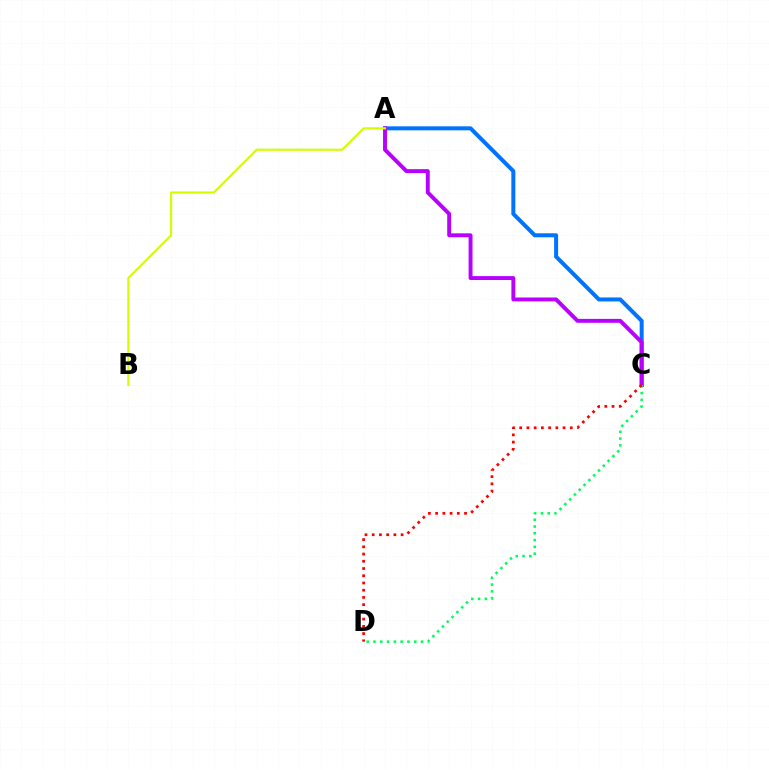{('A', 'C'): [{'color': '#0074ff', 'line_style': 'solid', 'thickness': 2.88}, {'color': '#b900ff', 'line_style': 'solid', 'thickness': 2.82}], ('C', 'D'): [{'color': '#00ff5c', 'line_style': 'dotted', 'thickness': 1.85}, {'color': '#ff0000', 'line_style': 'dotted', 'thickness': 1.96}], ('A', 'B'): [{'color': '#d1ff00', 'line_style': 'solid', 'thickness': 1.54}]}